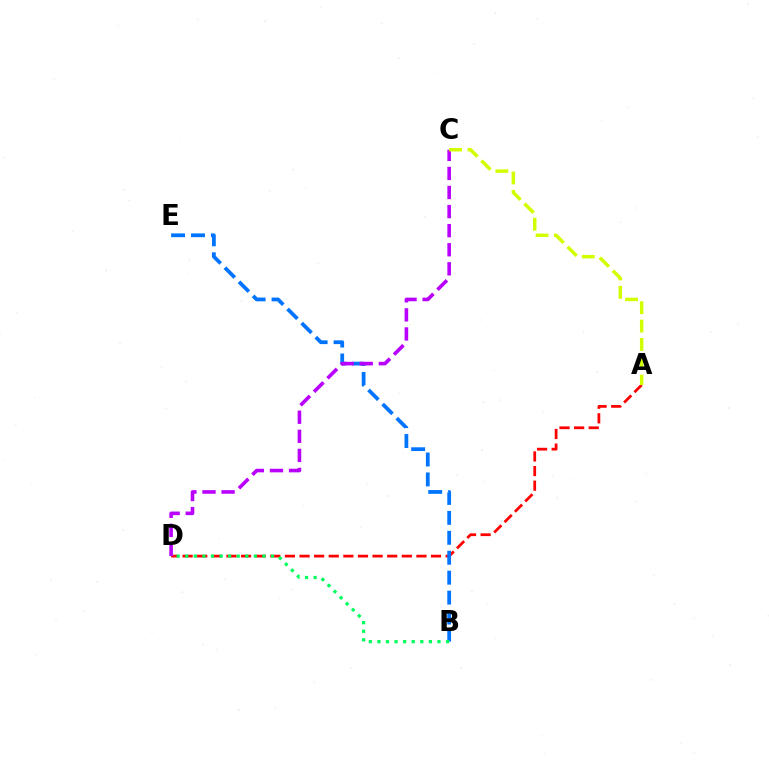{('A', 'D'): [{'color': '#ff0000', 'line_style': 'dashed', 'thickness': 1.99}], ('B', 'E'): [{'color': '#0074ff', 'line_style': 'dashed', 'thickness': 2.71}], ('C', 'D'): [{'color': '#b900ff', 'line_style': 'dashed', 'thickness': 2.59}], ('A', 'C'): [{'color': '#d1ff00', 'line_style': 'dashed', 'thickness': 2.5}], ('B', 'D'): [{'color': '#00ff5c', 'line_style': 'dotted', 'thickness': 2.33}]}